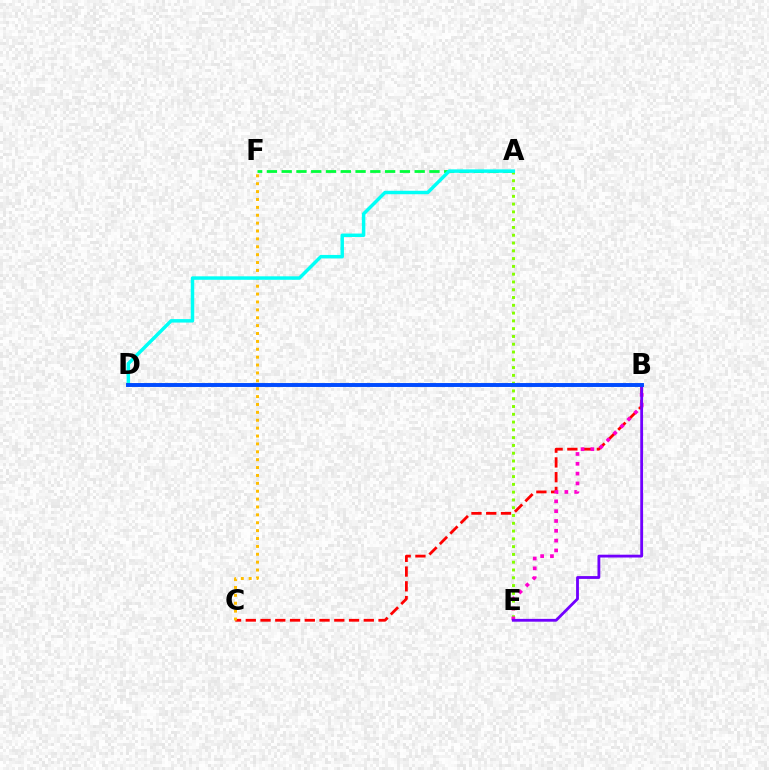{('A', 'F'): [{'color': '#00ff39', 'line_style': 'dashed', 'thickness': 2.01}], ('B', 'C'): [{'color': '#ff0000', 'line_style': 'dashed', 'thickness': 2.0}], ('C', 'F'): [{'color': '#ffbd00', 'line_style': 'dotted', 'thickness': 2.14}], ('A', 'E'): [{'color': '#84ff00', 'line_style': 'dotted', 'thickness': 2.12}], ('B', 'E'): [{'color': '#ff00cf', 'line_style': 'dotted', 'thickness': 2.67}, {'color': '#7200ff', 'line_style': 'solid', 'thickness': 2.03}], ('A', 'D'): [{'color': '#00fff6', 'line_style': 'solid', 'thickness': 2.49}], ('B', 'D'): [{'color': '#004bff', 'line_style': 'solid', 'thickness': 2.82}]}